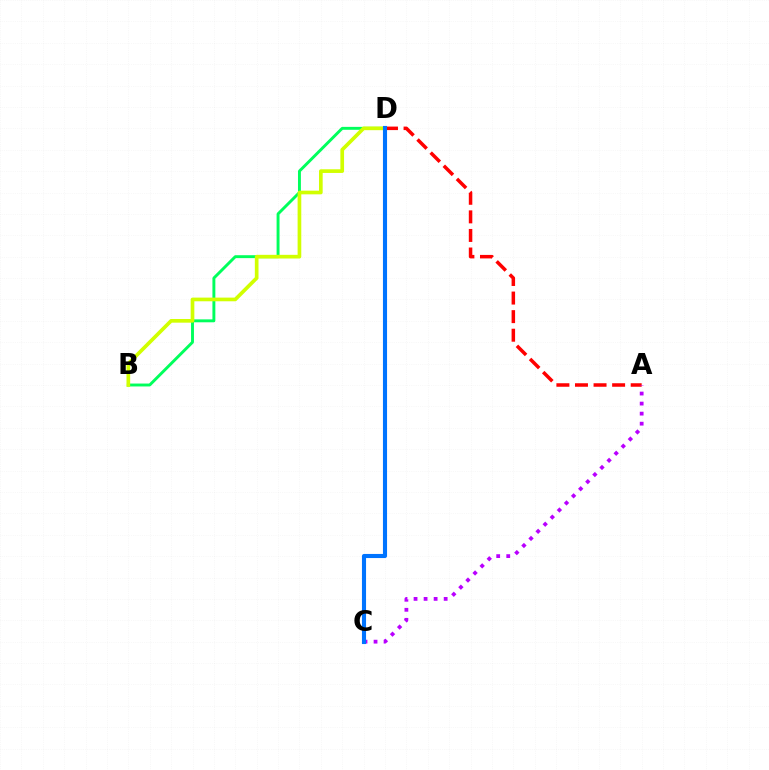{('A', 'D'): [{'color': '#ff0000', 'line_style': 'dashed', 'thickness': 2.52}], ('B', 'D'): [{'color': '#00ff5c', 'line_style': 'solid', 'thickness': 2.1}, {'color': '#d1ff00', 'line_style': 'solid', 'thickness': 2.65}], ('A', 'C'): [{'color': '#b900ff', 'line_style': 'dotted', 'thickness': 2.73}], ('C', 'D'): [{'color': '#0074ff', 'line_style': 'solid', 'thickness': 2.95}]}